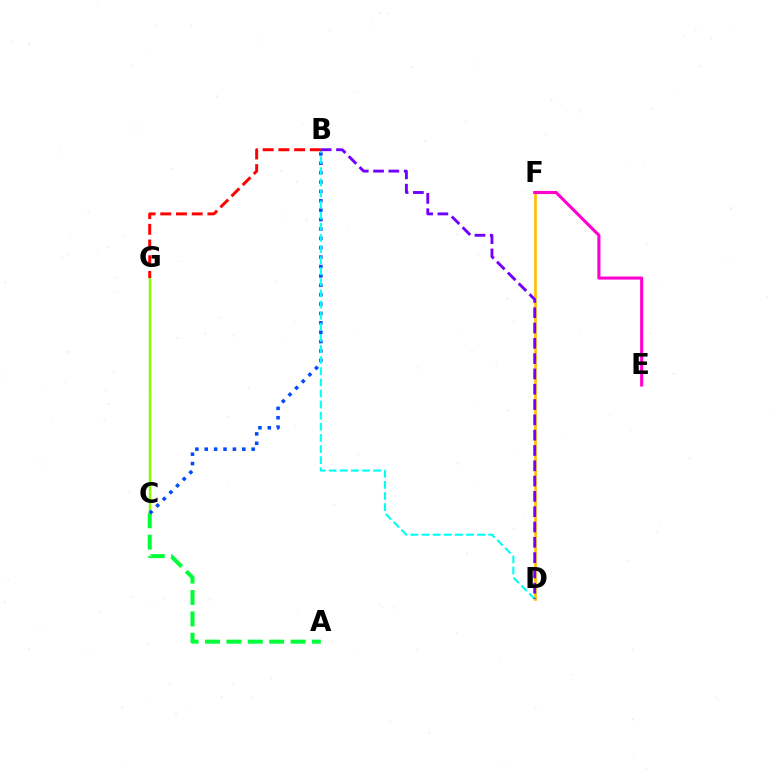{('D', 'F'): [{'color': '#ffbd00', 'line_style': 'solid', 'thickness': 1.89}], ('A', 'C'): [{'color': '#00ff39', 'line_style': 'dashed', 'thickness': 2.91}], ('C', 'G'): [{'color': '#84ff00', 'line_style': 'solid', 'thickness': 1.79}], ('B', 'C'): [{'color': '#004bff', 'line_style': 'dotted', 'thickness': 2.55}], ('B', 'D'): [{'color': '#00fff6', 'line_style': 'dashed', 'thickness': 1.51}, {'color': '#7200ff', 'line_style': 'dashed', 'thickness': 2.08}], ('B', 'G'): [{'color': '#ff0000', 'line_style': 'dashed', 'thickness': 2.14}], ('E', 'F'): [{'color': '#ff00cf', 'line_style': 'solid', 'thickness': 2.22}]}